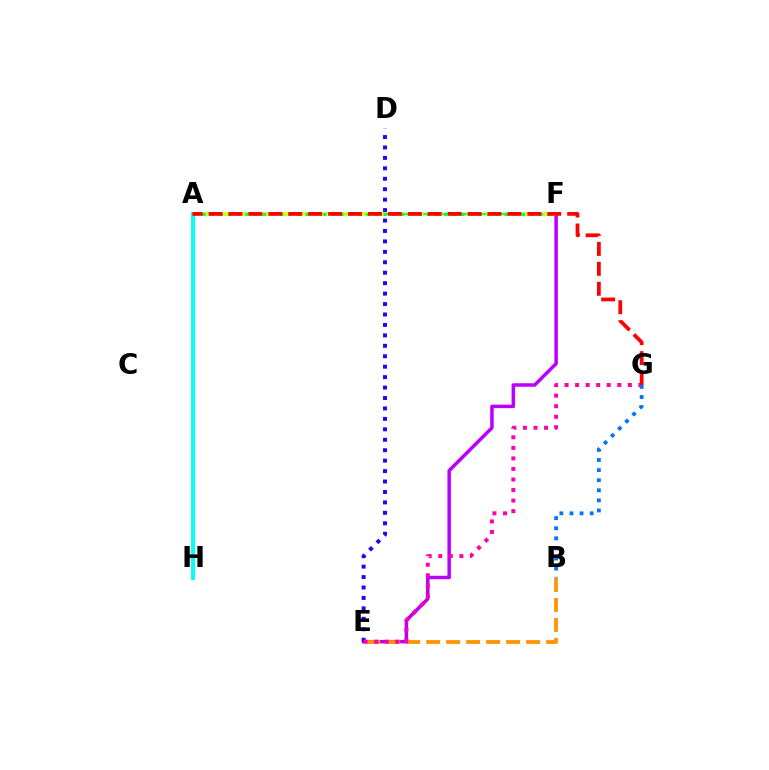{('E', 'F'): [{'color': '#b900ff', 'line_style': 'solid', 'thickness': 2.51}], ('B', 'E'): [{'color': '#ff9400', 'line_style': 'dashed', 'thickness': 2.72}], ('A', 'H'): [{'color': '#00fff6', 'line_style': 'solid', 'thickness': 2.81}], ('A', 'F'): [{'color': '#3dff00', 'line_style': 'solid', 'thickness': 1.78}, {'color': '#d1ff00', 'line_style': 'dashed', 'thickness': 2.58}, {'color': '#00ff5c', 'line_style': 'dotted', 'thickness': 2.35}], ('D', 'E'): [{'color': '#2500ff', 'line_style': 'dotted', 'thickness': 2.84}], ('E', 'G'): [{'color': '#ff00ac', 'line_style': 'dotted', 'thickness': 2.87}], ('B', 'G'): [{'color': '#0074ff', 'line_style': 'dotted', 'thickness': 2.74}], ('A', 'G'): [{'color': '#ff0000', 'line_style': 'dashed', 'thickness': 2.71}]}